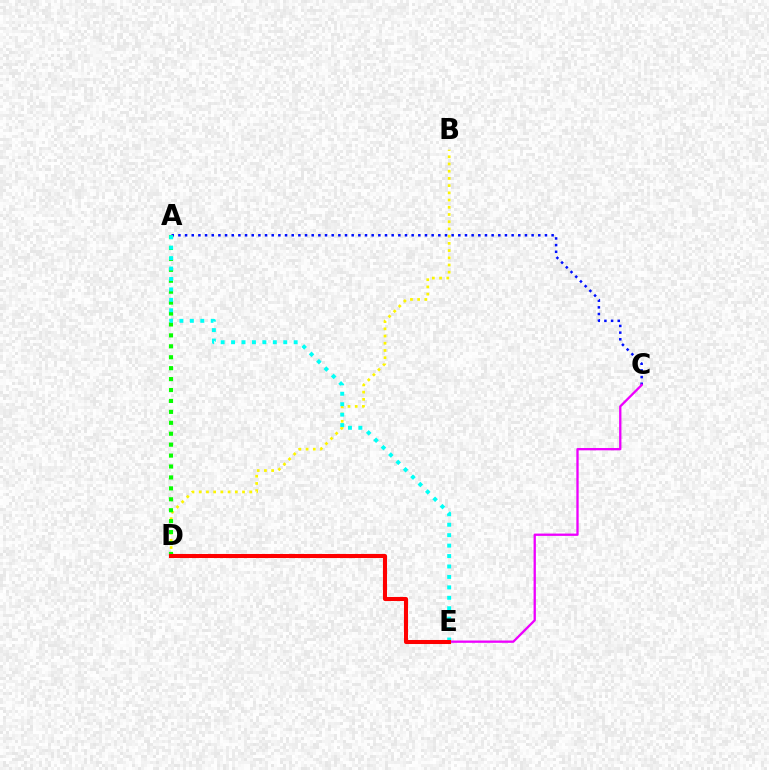{('B', 'D'): [{'color': '#fcf500', 'line_style': 'dotted', 'thickness': 1.96}], ('A', 'C'): [{'color': '#0010ff', 'line_style': 'dotted', 'thickness': 1.81}], ('C', 'E'): [{'color': '#ee00ff', 'line_style': 'solid', 'thickness': 1.66}], ('A', 'D'): [{'color': '#08ff00', 'line_style': 'dotted', 'thickness': 2.97}], ('A', 'E'): [{'color': '#00fff6', 'line_style': 'dotted', 'thickness': 2.83}], ('D', 'E'): [{'color': '#ff0000', 'line_style': 'solid', 'thickness': 2.91}]}